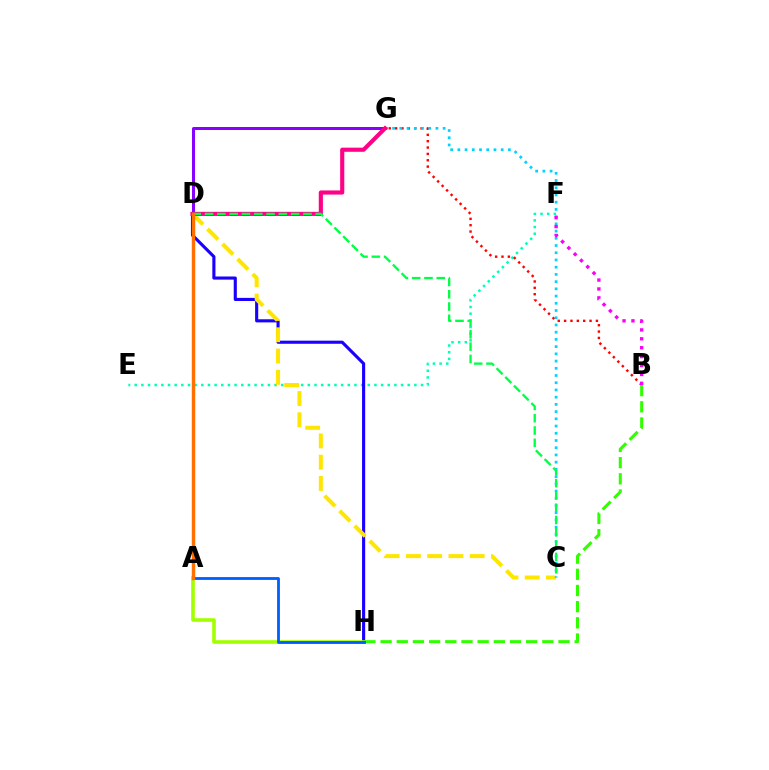{('D', 'G'): [{'color': '#8a00ff', 'line_style': 'solid', 'thickness': 2.15}, {'color': '#ff0088', 'line_style': 'solid', 'thickness': 2.97}], ('E', 'F'): [{'color': '#00ffbb', 'line_style': 'dotted', 'thickness': 1.81}], ('D', 'H'): [{'color': '#1900ff', 'line_style': 'solid', 'thickness': 2.24}], ('C', 'D'): [{'color': '#ffe600', 'line_style': 'dashed', 'thickness': 2.89}, {'color': '#00ff45', 'line_style': 'dashed', 'thickness': 1.67}], ('A', 'H'): [{'color': '#a2ff00', 'line_style': 'solid', 'thickness': 2.6}, {'color': '#005dff', 'line_style': 'solid', 'thickness': 2.02}], ('B', 'G'): [{'color': '#ff0000', 'line_style': 'dotted', 'thickness': 1.73}], ('C', 'G'): [{'color': '#00d3ff', 'line_style': 'dotted', 'thickness': 1.96}], ('B', 'H'): [{'color': '#31ff00', 'line_style': 'dashed', 'thickness': 2.2}], ('B', 'F'): [{'color': '#fa00f9', 'line_style': 'dotted', 'thickness': 2.42}], ('A', 'D'): [{'color': '#ff7000', 'line_style': 'solid', 'thickness': 2.46}]}